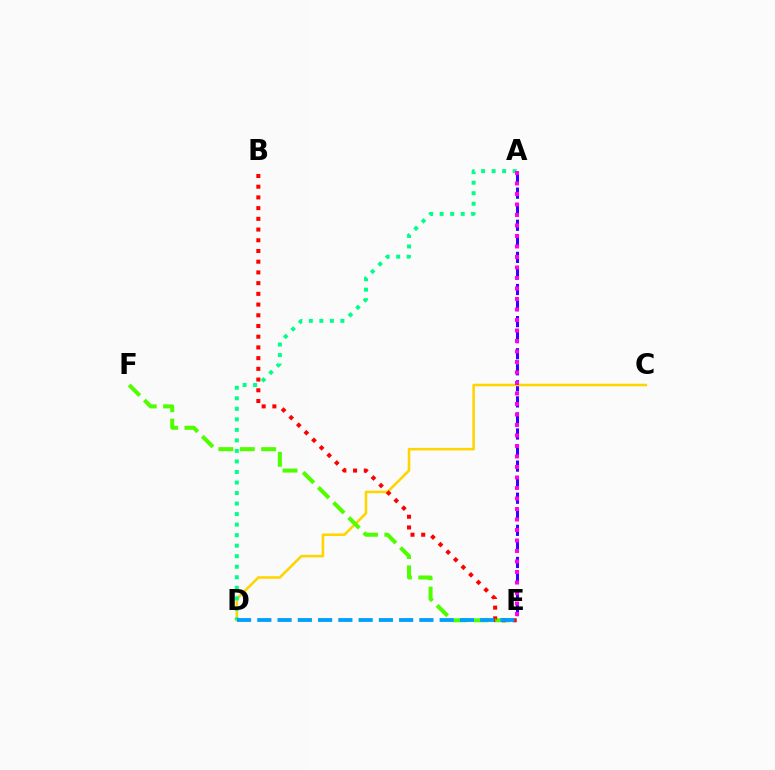{('A', 'E'): [{'color': '#3700ff', 'line_style': 'dashed', 'thickness': 2.18}, {'color': '#ff00ed', 'line_style': 'dotted', 'thickness': 2.85}], ('C', 'D'): [{'color': '#ffd500', 'line_style': 'solid', 'thickness': 1.84}], ('E', 'F'): [{'color': '#4fff00', 'line_style': 'dashed', 'thickness': 2.9}], ('A', 'D'): [{'color': '#00ff86', 'line_style': 'dotted', 'thickness': 2.86}], ('B', 'E'): [{'color': '#ff0000', 'line_style': 'dotted', 'thickness': 2.91}], ('D', 'E'): [{'color': '#009eff', 'line_style': 'dashed', 'thickness': 2.75}]}